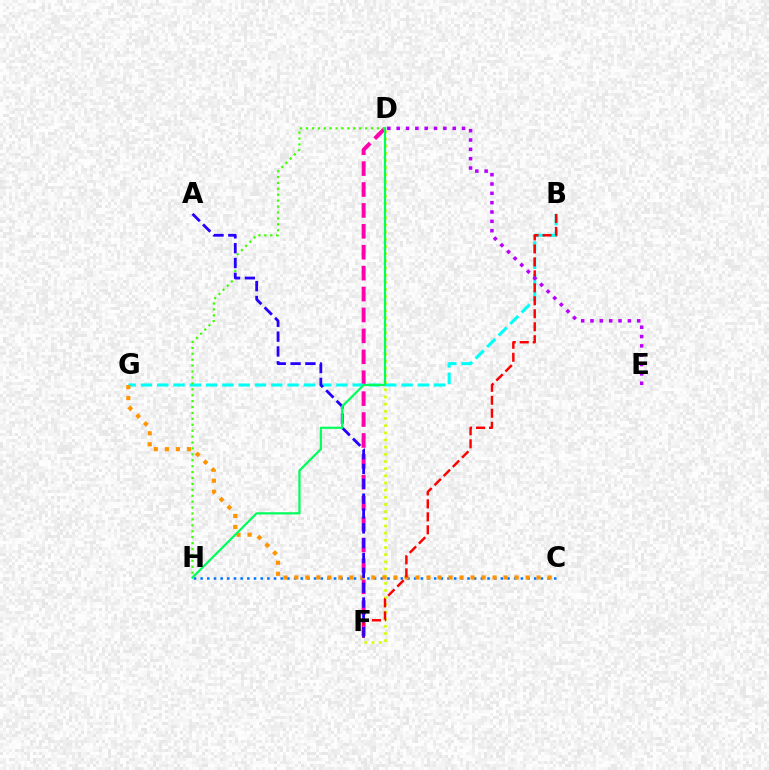{('D', 'F'): [{'color': '#ff00ac', 'line_style': 'dashed', 'thickness': 2.84}, {'color': '#d1ff00', 'line_style': 'dotted', 'thickness': 1.95}], ('B', 'G'): [{'color': '#00fff6', 'line_style': 'dashed', 'thickness': 2.21}], ('C', 'H'): [{'color': '#0074ff', 'line_style': 'dotted', 'thickness': 1.81}], ('D', 'H'): [{'color': '#3dff00', 'line_style': 'dotted', 'thickness': 1.61}, {'color': '#00ff5c', 'line_style': 'solid', 'thickness': 1.59}], ('C', 'G'): [{'color': '#ff9400', 'line_style': 'dotted', 'thickness': 2.99}], ('B', 'F'): [{'color': '#ff0000', 'line_style': 'dashed', 'thickness': 1.76}], ('A', 'F'): [{'color': '#2500ff', 'line_style': 'dashed', 'thickness': 2.02}], ('D', 'E'): [{'color': '#b900ff', 'line_style': 'dotted', 'thickness': 2.54}]}